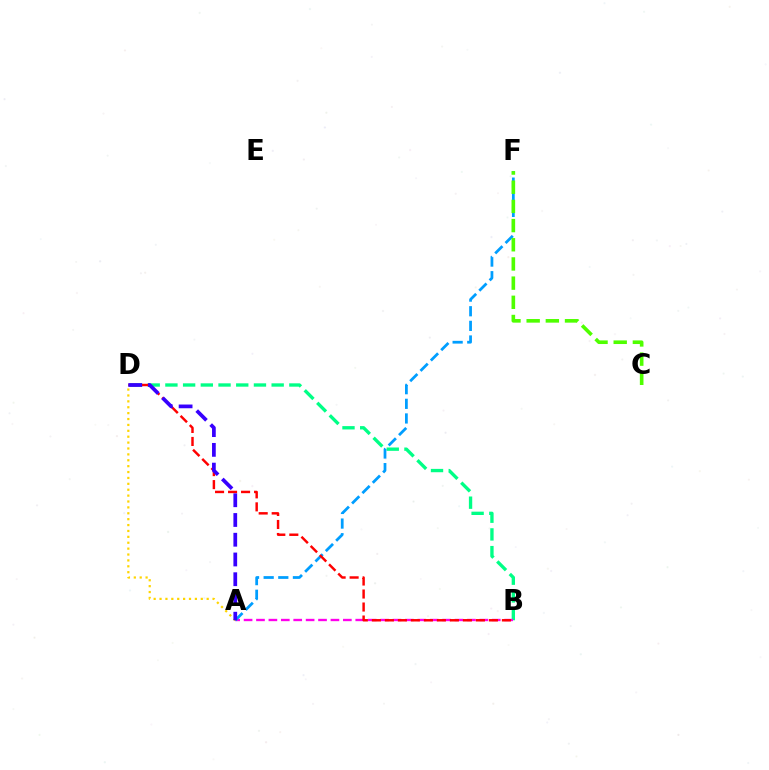{('B', 'D'): [{'color': '#00ff86', 'line_style': 'dashed', 'thickness': 2.41}, {'color': '#ff0000', 'line_style': 'dashed', 'thickness': 1.77}], ('A', 'B'): [{'color': '#ff00ed', 'line_style': 'dashed', 'thickness': 1.69}], ('A', 'F'): [{'color': '#009eff', 'line_style': 'dashed', 'thickness': 1.99}], ('C', 'F'): [{'color': '#4fff00', 'line_style': 'dashed', 'thickness': 2.61}], ('A', 'D'): [{'color': '#ffd500', 'line_style': 'dotted', 'thickness': 1.6}, {'color': '#3700ff', 'line_style': 'dashed', 'thickness': 2.68}]}